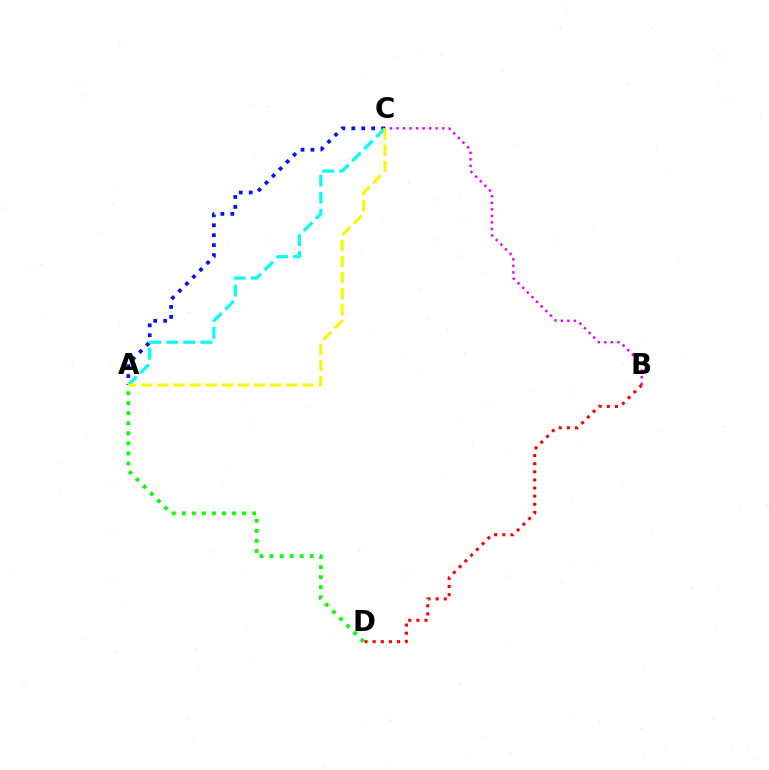{('A', 'D'): [{'color': '#08ff00', 'line_style': 'dotted', 'thickness': 2.73}], ('B', 'C'): [{'color': '#ee00ff', 'line_style': 'dotted', 'thickness': 1.78}], ('A', 'C'): [{'color': '#0010ff', 'line_style': 'dotted', 'thickness': 2.7}, {'color': '#00fff6', 'line_style': 'dashed', 'thickness': 2.31}, {'color': '#fcf500', 'line_style': 'dashed', 'thickness': 2.19}], ('B', 'D'): [{'color': '#ff0000', 'line_style': 'dotted', 'thickness': 2.21}]}